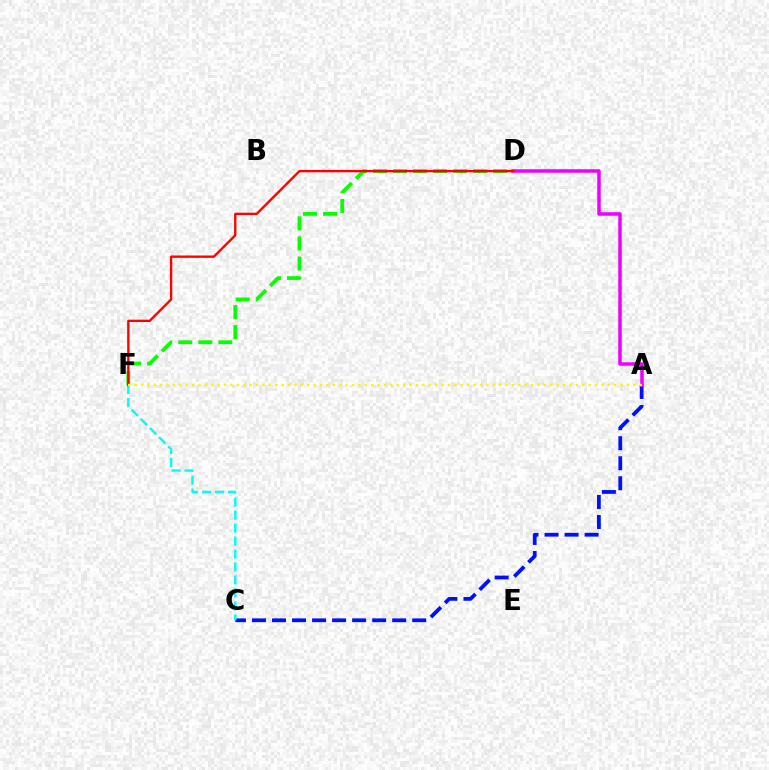{('A', 'C'): [{'color': '#0010ff', 'line_style': 'dashed', 'thickness': 2.72}], ('C', 'F'): [{'color': '#00fff6', 'line_style': 'dashed', 'thickness': 1.76}], ('A', 'D'): [{'color': '#ee00ff', 'line_style': 'solid', 'thickness': 2.52}], ('D', 'F'): [{'color': '#08ff00', 'line_style': 'dashed', 'thickness': 2.72}, {'color': '#ff0000', 'line_style': 'solid', 'thickness': 1.69}], ('A', 'F'): [{'color': '#fcf500', 'line_style': 'dotted', 'thickness': 1.74}]}